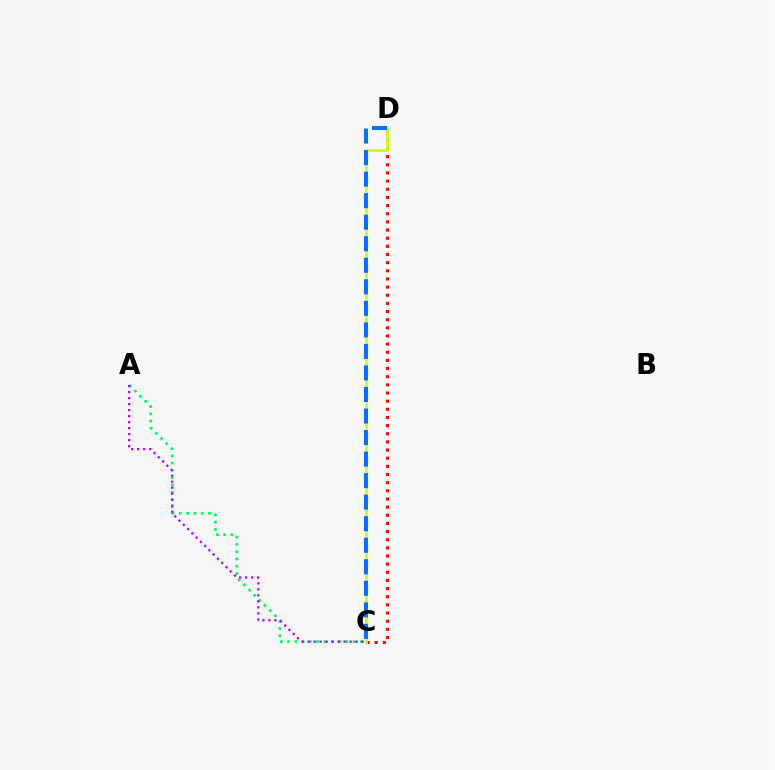{('A', 'C'): [{'color': '#00ff5c', 'line_style': 'dotted', 'thickness': 1.98}, {'color': '#b900ff', 'line_style': 'dotted', 'thickness': 1.63}], ('C', 'D'): [{'color': '#ff0000', 'line_style': 'dotted', 'thickness': 2.21}, {'color': '#d1ff00', 'line_style': 'solid', 'thickness': 2.03}, {'color': '#0074ff', 'line_style': 'dashed', 'thickness': 2.93}]}